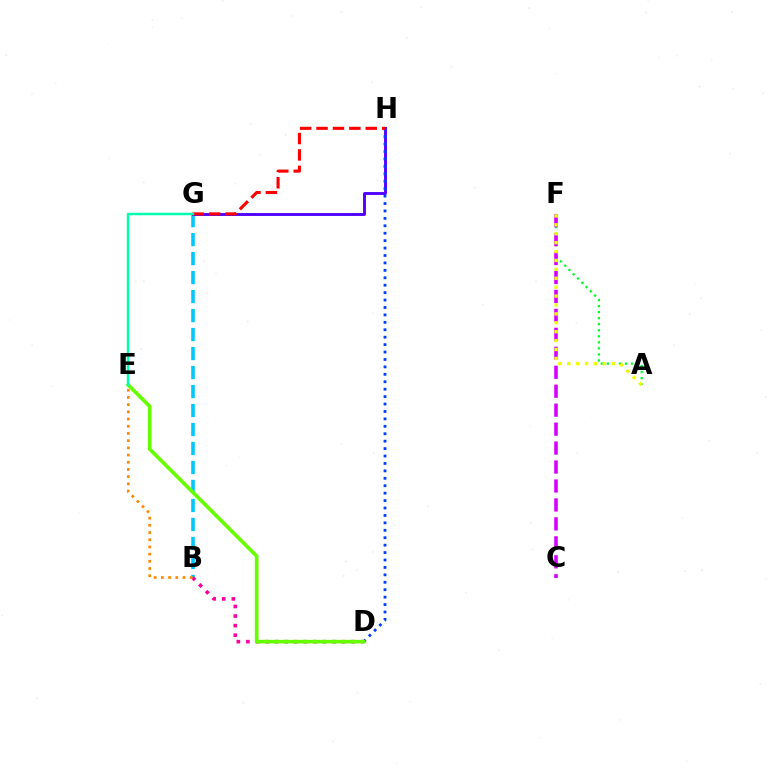{('B', 'G'): [{'color': '#00c7ff', 'line_style': 'dashed', 'thickness': 2.58}], ('G', 'H'): [{'color': '#4f00ff', 'line_style': 'solid', 'thickness': 2.08}, {'color': '#ff0000', 'line_style': 'dashed', 'thickness': 2.23}], ('D', 'H'): [{'color': '#003fff', 'line_style': 'dotted', 'thickness': 2.02}], ('A', 'F'): [{'color': '#00ff27', 'line_style': 'dotted', 'thickness': 1.64}, {'color': '#eeff00', 'line_style': 'dotted', 'thickness': 2.42}], ('B', 'D'): [{'color': '#ff00a0', 'line_style': 'dotted', 'thickness': 2.6}], ('C', 'F'): [{'color': '#d600ff', 'line_style': 'dashed', 'thickness': 2.57}], ('D', 'E'): [{'color': '#66ff00', 'line_style': 'solid', 'thickness': 2.64}], ('B', 'E'): [{'color': '#ff8800', 'line_style': 'dotted', 'thickness': 1.96}], ('E', 'G'): [{'color': '#00ffaf', 'line_style': 'solid', 'thickness': 1.78}]}